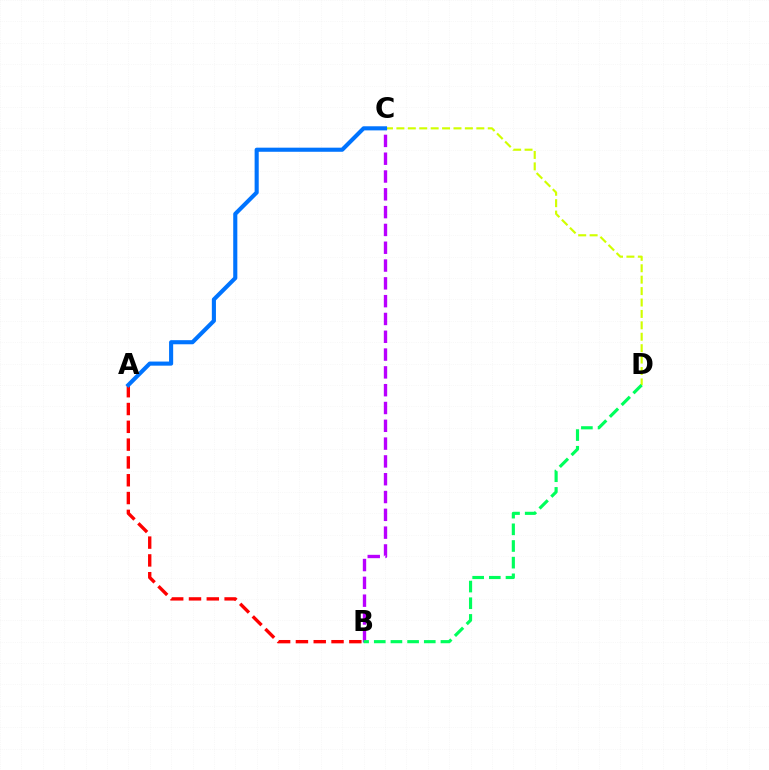{('A', 'B'): [{'color': '#ff0000', 'line_style': 'dashed', 'thickness': 2.42}], ('C', 'D'): [{'color': '#d1ff00', 'line_style': 'dashed', 'thickness': 1.55}], ('B', 'C'): [{'color': '#b900ff', 'line_style': 'dashed', 'thickness': 2.42}], ('A', 'C'): [{'color': '#0074ff', 'line_style': 'solid', 'thickness': 2.95}], ('B', 'D'): [{'color': '#00ff5c', 'line_style': 'dashed', 'thickness': 2.26}]}